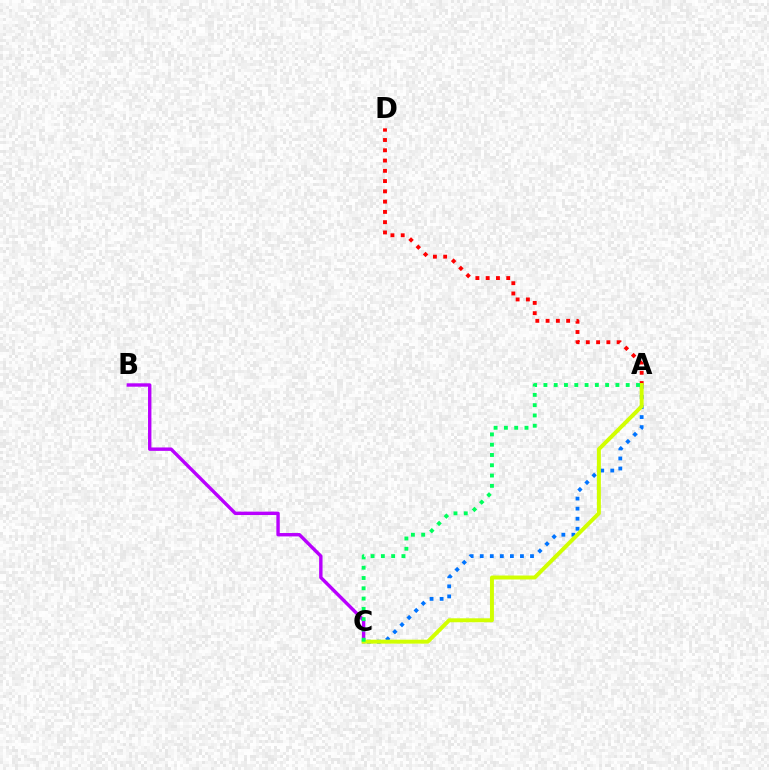{('A', 'D'): [{'color': '#ff0000', 'line_style': 'dotted', 'thickness': 2.79}], ('A', 'C'): [{'color': '#0074ff', 'line_style': 'dotted', 'thickness': 2.73}, {'color': '#d1ff00', 'line_style': 'solid', 'thickness': 2.84}, {'color': '#00ff5c', 'line_style': 'dotted', 'thickness': 2.79}], ('B', 'C'): [{'color': '#b900ff', 'line_style': 'solid', 'thickness': 2.44}]}